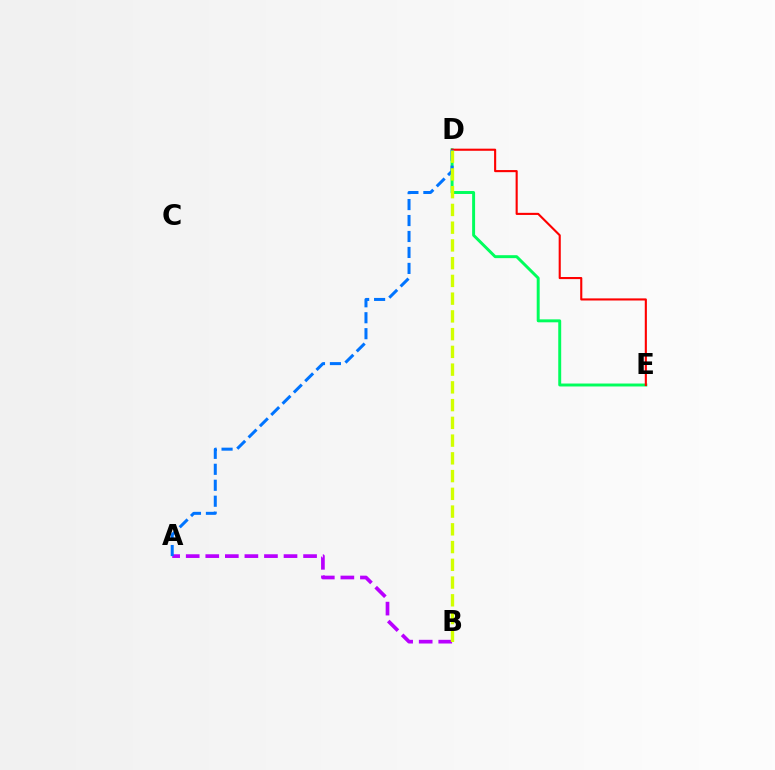{('D', 'E'): [{'color': '#00ff5c', 'line_style': 'solid', 'thickness': 2.12}, {'color': '#ff0000', 'line_style': 'solid', 'thickness': 1.52}], ('A', 'B'): [{'color': '#b900ff', 'line_style': 'dashed', 'thickness': 2.66}], ('A', 'D'): [{'color': '#0074ff', 'line_style': 'dashed', 'thickness': 2.17}], ('B', 'D'): [{'color': '#d1ff00', 'line_style': 'dashed', 'thickness': 2.41}]}